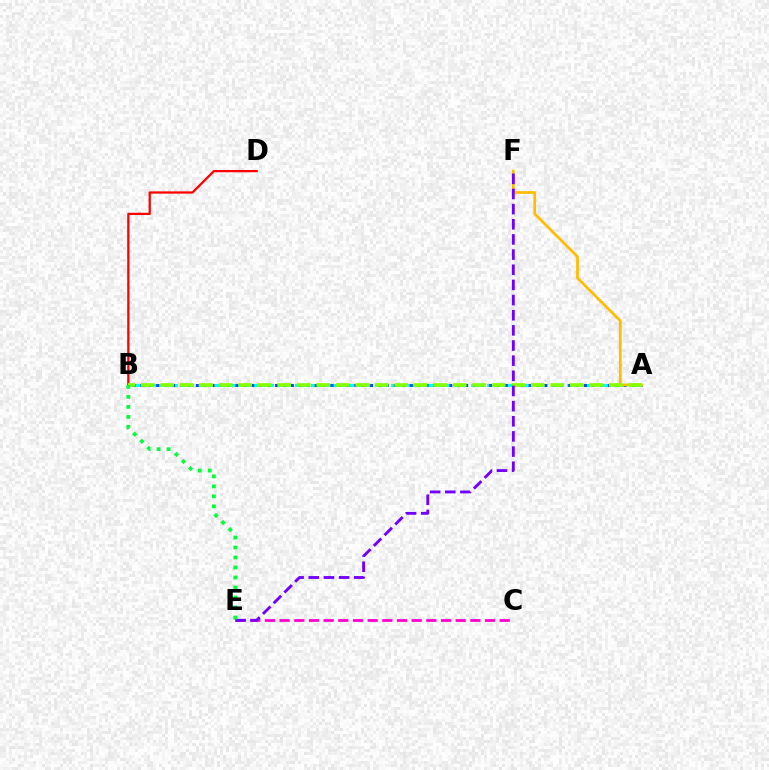{('A', 'B'): [{'color': '#00fff6', 'line_style': 'dashed', 'thickness': 2.18}, {'color': '#004bff', 'line_style': 'dotted', 'thickness': 2.15}, {'color': '#84ff00', 'line_style': 'dashed', 'thickness': 2.65}], ('C', 'E'): [{'color': '#ff00cf', 'line_style': 'dashed', 'thickness': 1.99}], ('B', 'D'): [{'color': '#ff0000', 'line_style': 'solid', 'thickness': 1.62}], ('A', 'F'): [{'color': '#ffbd00', 'line_style': 'solid', 'thickness': 1.97}], ('E', 'F'): [{'color': '#7200ff', 'line_style': 'dashed', 'thickness': 2.06}], ('B', 'E'): [{'color': '#00ff39', 'line_style': 'dotted', 'thickness': 2.72}]}